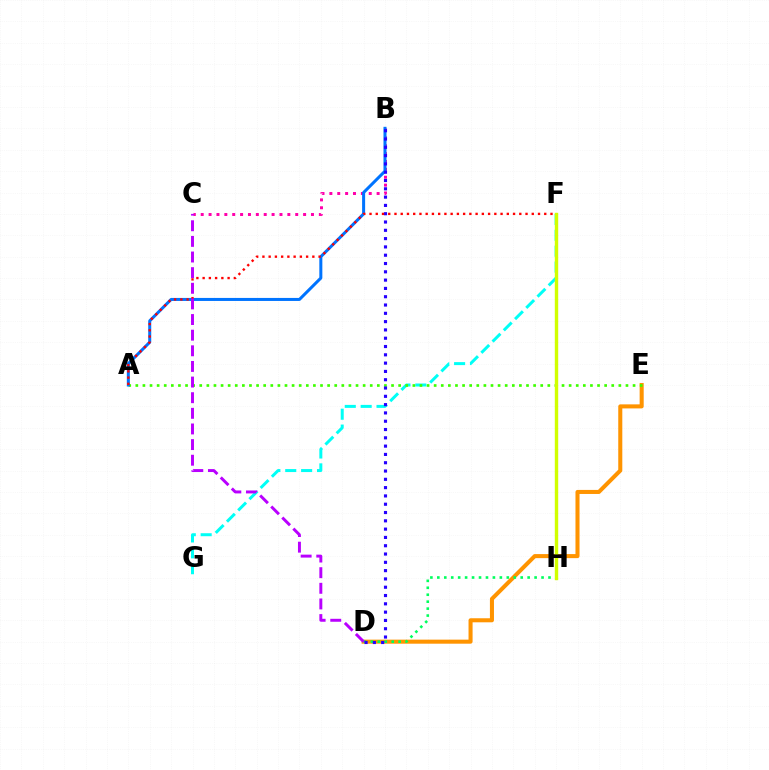{('D', 'E'): [{'color': '#ff9400', 'line_style': 'solid', 'thickness': 2.92}], ('F', 'G'): [{'color': '#00fff6', 'line_style': 'dashed', 'thickness': 2.16}], ('A', 'E'): [{'color': '#3dff00', 'line_style': 'dotted', 'thickness': 1.93}], ('B', 'C'): [{'color': '#ff00ac', 'line_style': 'dotted', 'thickness': 2.14}], ('D', 'H'): [{'color': '#00ff5c', 'line_style': 'dotted', 'thickness': 1.89}], ('A', 'B'): [{'color': '#0074ff', 'line_style': 'solid', 'thickness': 2.18}], ('F', 'H'): [{'color': '#d1ff00', 'line_style': 'solid', 'thickness': 2.44}], ('B', 'D'): [{'color': '#2500ff', 'line_style': 'dotted', 'thickness': 2.26}], ('A', 'F'): [{'color': '#ff0000', 'line_style': 'dotted', 'thickness': 1.7}], ('C', 'D'): [{'color': '#b900ff', 'line_style': 'dashed', 'thickness': 2.12}]}